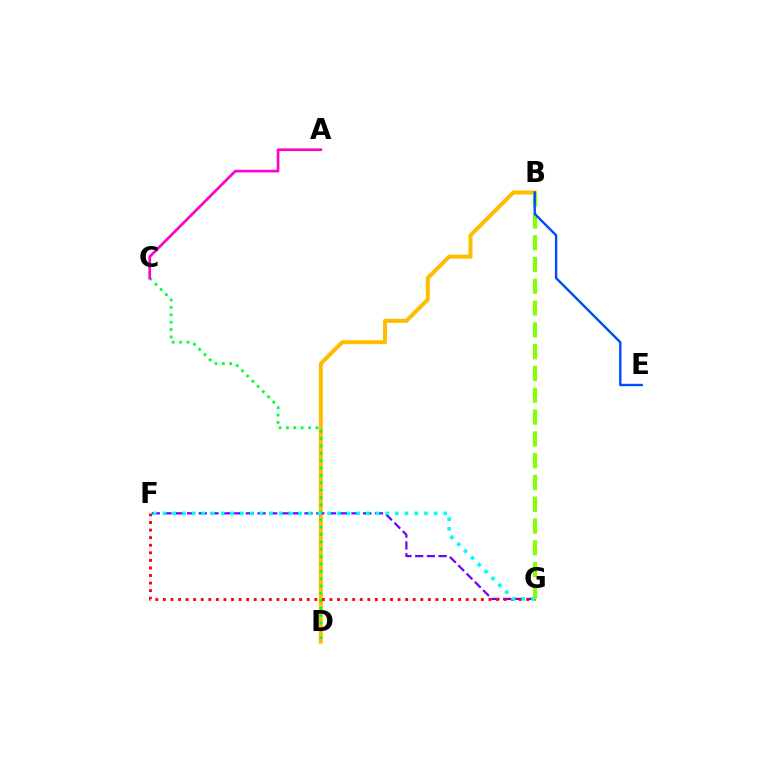{('B', 'D'): [{'color': '#ffbd00', 'line_style': 'solid', 'thickness': 2.9}], ('F', 'G'): [{'color': '#7200ff', 'line_style': 'dashed', 'thickness': 1.6}, {'color': '#ff0000', 'line_style': 'dotted', 'thickness': 2.06}, {'color': '#00fff6', 'line_style': 'dotted', 'thickness': 2.63}], ('C', 'D'): [{'color': '#00ff39', 'line_style': 'dotted', 'thickness': 2.0}], ('B', 'G'): [{'color': '#84ff00', 'line_style': 'dashed', 'thickness': 2.96}], ('A', 'C'): [{'color': '#ff00cf', 'line_style': 'solid', 'thickness': 1.93}], ('B', 'E'): [{'color': '#004bff', 'line_style': 'solid', 'thickness': 1.72}]}